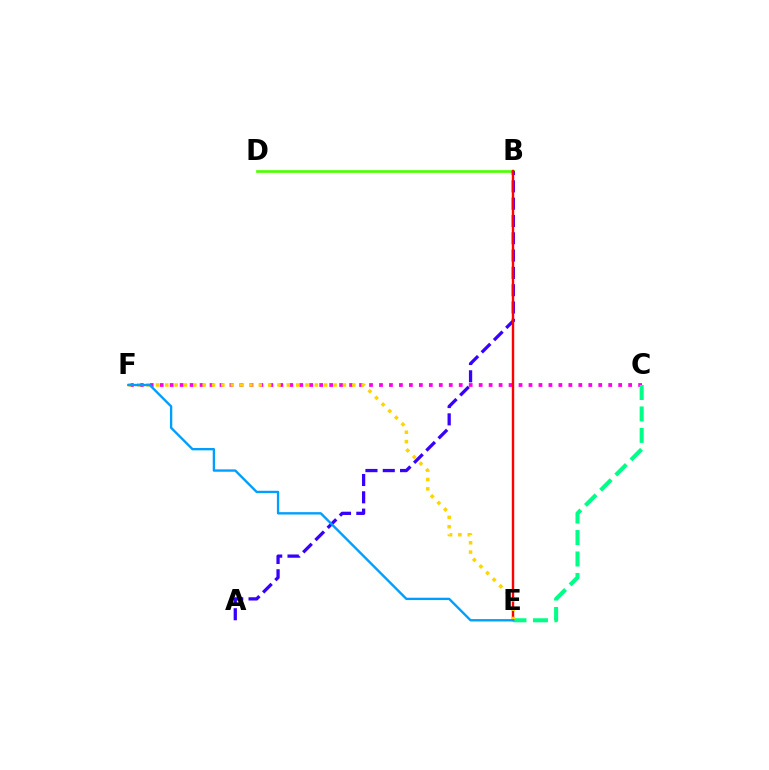{('B', 'D'): [{'color': '#4fff00', 'line_style': 'solid', 'thickness': 1.92}], ('C', 'F'): [{'color': '#ff00ed', 'line_style': 'dotted', 'thickness': 2.71}], ('A', 'B'): [{'color': '#3700ff', 'line_style': 'dashed', 'thickness': 2.35}], ('B', 'E'): [{'color': '#ff0000', 'line_style': 'solid', 'thickness': 1.74}], ('C', 'E'): [{'color': '#00ff86', 'line_style': 'dashed', 'thickness': 2.91}], ('E', 'F'): [{'color': '#ffd500', 'line_style': 'dotted', 'thickness': 2.54}, {'color': '#009eff', 'line_style': 'solid', 'thickness': 1.7}]}